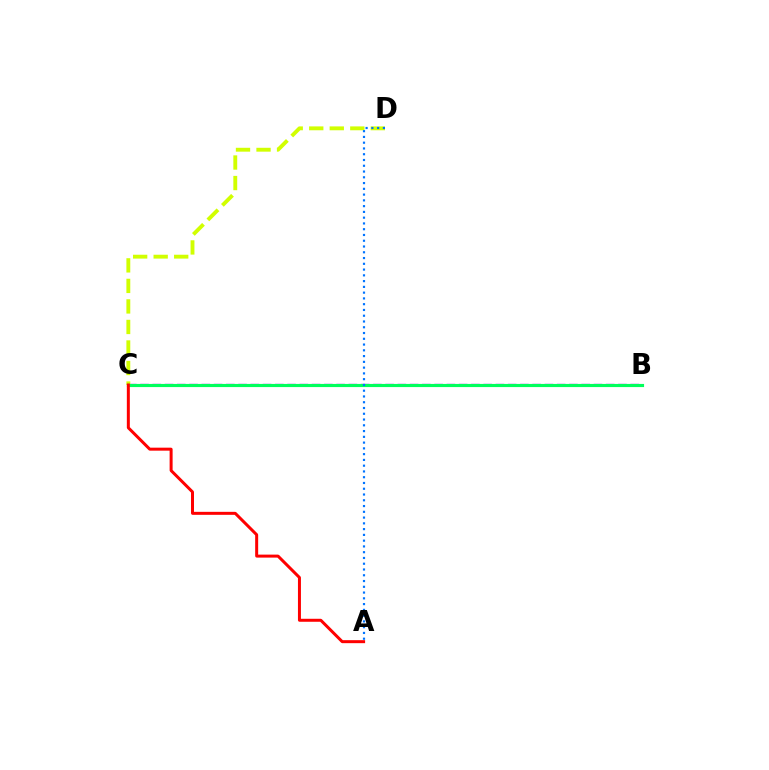{('B', 'C'): [{'color': '#b900ff', 'line_style': 'dashed', 'thickness': 1.66}, {'color': '#00ff5c', 'line_style': 'solid', 'thickness': 2.27}], ('C', 'D'): [{'color': '#d1ff00', 'line_style': 'dashed', 'thickness': 2.79}], ('A', 'D'): [{'color': '#0074ff', 'line_style': 'dotted', 'thickness': 1.57}], ('A', 'C'): [{'color': '#ff0000', 'line_style': 'solid', 'thickness': 2.16}]}